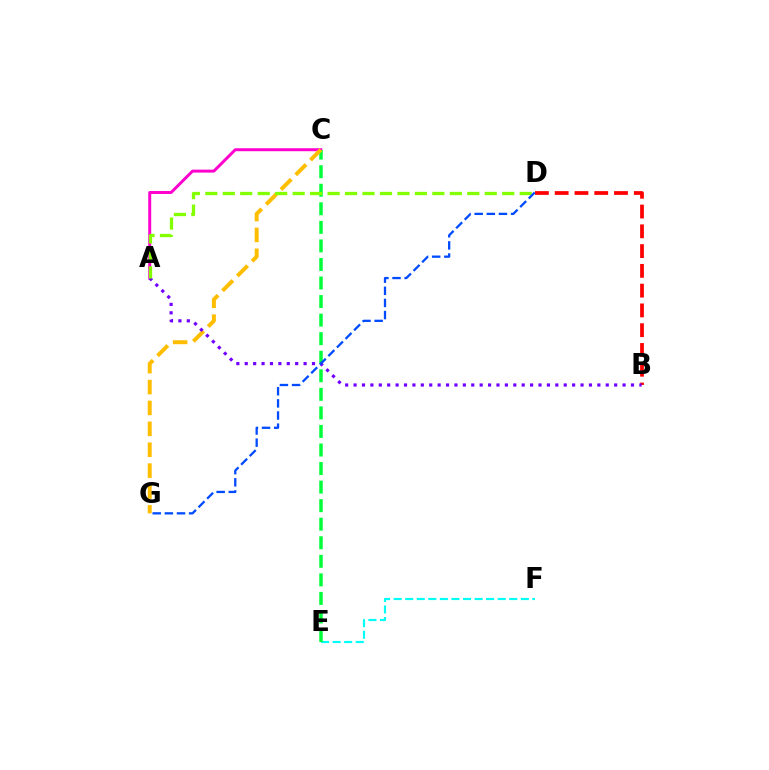{('E', 'F'): [{'color': '#00fff6', 'line_style': 'dashed', 'thickness': 1.57}], ('B', 'D'): [{'color': '#ff0000', 'line_style': 'dashed', 'thickness': 2.69}], ('A', 'C'): [{'color': '#ff00cf', 'line_style': 'solid', 'thickness': 2.13}], ('C', 'E'): [{'color': '#00ff39', 'line_style': 'dashed', 'thickness': 2.52}], ('C', 'G'): [{'color': '#ffbd00', 'line_style': 'dashed', 'thickness': 2.84}], ('A', 'B'): [{'color': '#7200ff', 'line_style': 'dotted', 'thickness': 2.28}], ('A', 'D'): [{'color': '#84ff00', 'line_style': 'dashed', 'thickness': 2.37}], ('D', 'G'): [{'color': '#004bff', 'line_style': 'dashed', 'thickness': 1.65}]}